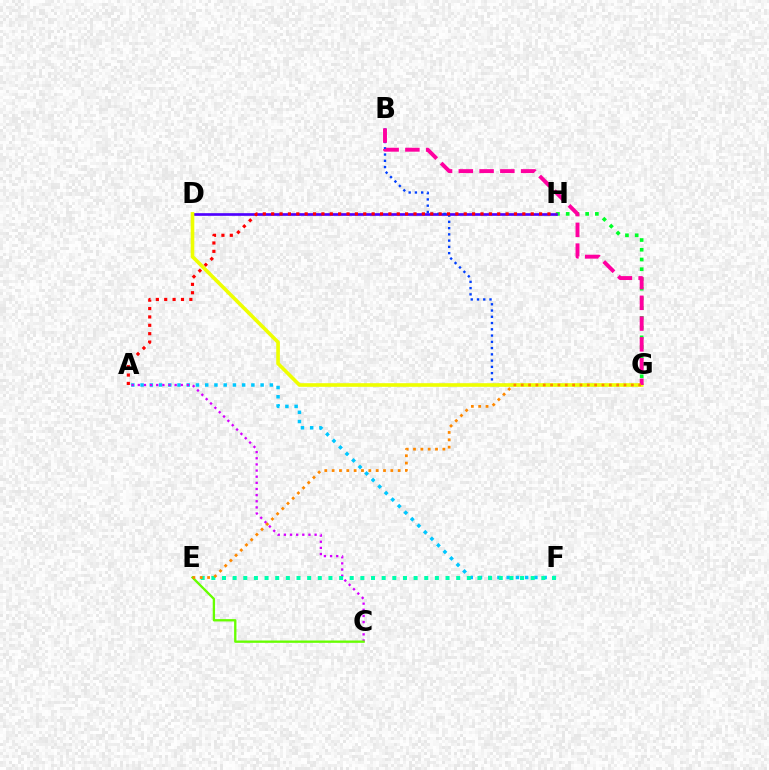{('A', 'F'): [{'color': '#00c7ff', 'line_style': 'dotted', 'thickness': 2.51}], ('G', 'H'): [{'color': '#00ff27', 'line_style': 'dotted', 'thickness': 2.64}], ('A', 'C'): [{'color': '#d600ff', 'line_style': 'dotted', 'thickness': 1.67}], ('D', 'H'): [{'color': '#4f00ff', 'line_style': 'solid', 'thickness': 1.92}], ('B', 'G'): [{'color': '#003fff', 'line_style': 'dotted', 'thickness': 1.7}, {'color': '#ff00a0', 'line_style': 'dashed', 'thickness': 2.82}], ('A', 'H'): [{'color': '#ff0000', 'line_style': 'dotted', 'thickness': 2.27}], ('E', 'F'): [{'color': '#00ffaf', 'line_style': 'dotted', 'thickness': 2.89}], ('C', 'E'): [{'color': '#66ff00', 'line_style': 'solid', 'thickness': 1.68}], ('D', 'G'): [{'color': '#eeff00', 'line_style': 'solid', 'thickness': 2.61}], ('E', 'G'): [{'color': '#ff8800', 'line_style': 'dotted', 'thickness': 1.99}]}